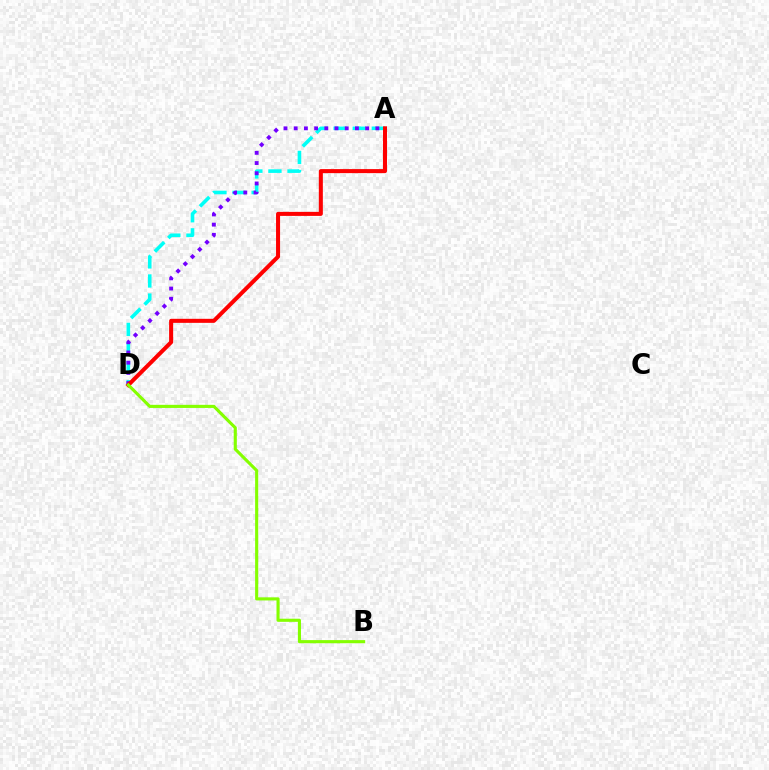{('A', 'D'): [{'color': '#00fff6', 'line_style': 'dashed', 'thickness': 2.59}, {'color': '#7200ff', 'line_style': 'dotted', 'thickness': 2.77}, {'color': '#ff0000', 'line_style': 'solid', 'thickness': 2.9}], ('B', 'D'): [{'color': '#84ff00', 'line_style': 'solid', 'thickness': 2.24}]}